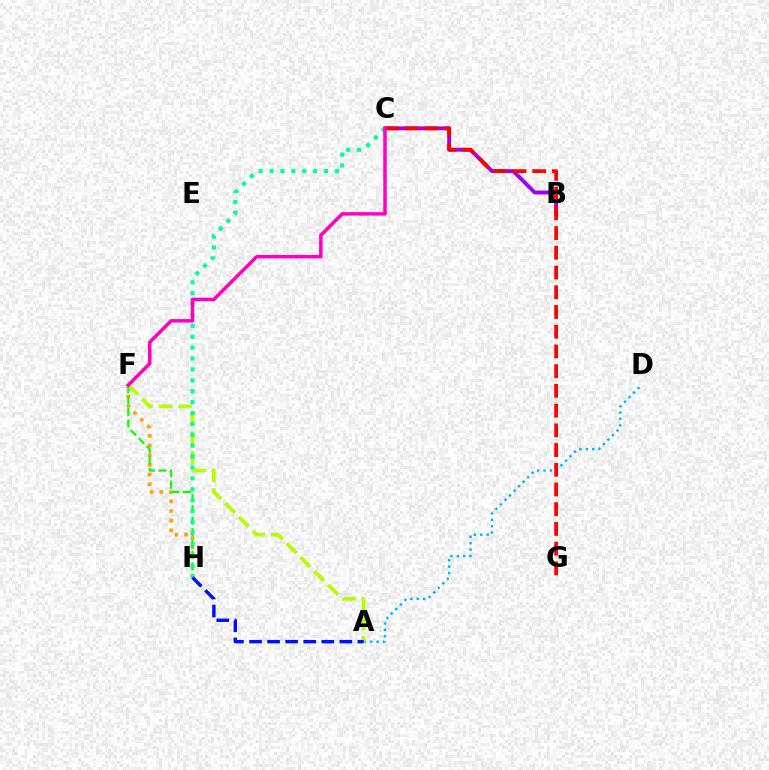{('A', 'D'): [{'color': '#00b5ff', 'line_style': 'dotted', 'thickness': 1.74}], ('F', 'H'): [{'color': '#ffa500', 'line_style': 'dotted', 'thickness': 2.62}, {'color': '#08ff00', 'line_style': 'dashed', 'thickness': 1.56}], ('A', 'F'): [{'color': '#b3ff00', 'line_style': 'dashed', 'thickness': 2.66}], ('B', 'C'): [{'color': '#9b00ff', 'line_style': 'solid', 'thickness': 2.79}], ('C', 'G'): [{'color': '#ff0000', 'line_style': 'dashed', 'thickness': 2.68}], ('C', 'H'): [{'color': '#00ff9d', 'line_style': 'dotted', 'thickness': 2.96}], ('A', 'H'): [{'color': '#0010ff', 'line_style': 'dashed', 'thickness': 2.45}], ('C', 'F'): [{'color': '#ff00bd', 'line_style': 'solid', 'thickness': 2.48}]}